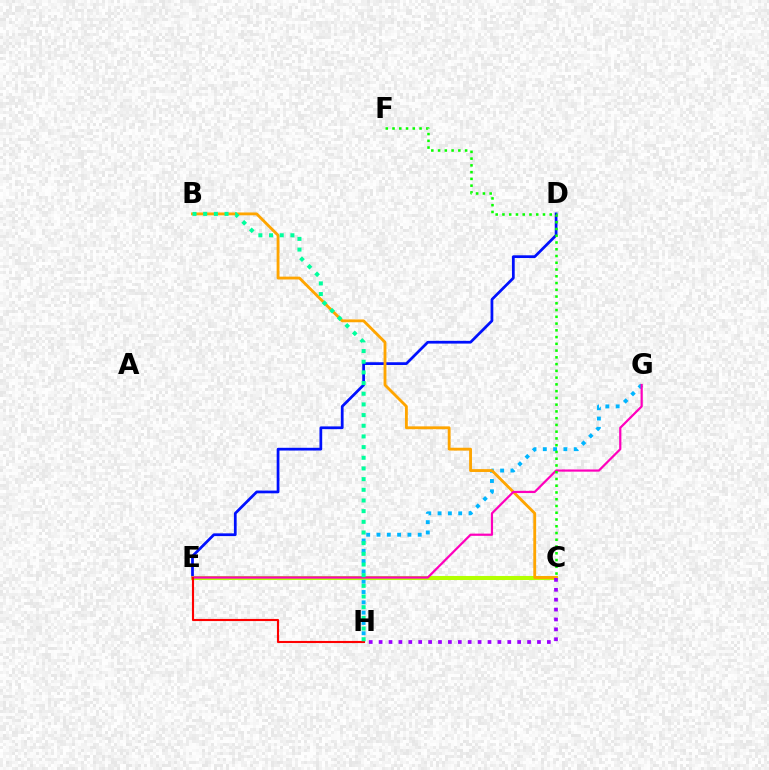{('D', 'E'): [{'color': '#0010ff', 'line_style': 'solid', 'thickness': 1.97}], ('C', 'E'): [{'color': '#b3ff00', 'line_style': 'solid', 'thickness': 2.92}], ('G', 'H'): [{'color': '#00b5ff', 'line_style': 'dotted', 'thickness': 2.8}], ('B', 'C'): [{'color': '#ffa500', 'line_style': 'solid', 'thickness': 2.05}], ('E', 'G'): [{'color': '#ff00bd', 'line_style': 'solid', 'thickness': 1.59}], ('E', 'H'): [{'color': '#ff0000', 'line_style': 'solid', 'thickness': 1.53}], ('C', 'F'): [{'color': '#08ff00', 'line_style': 'dotted', 'thickness': 1.84}], ('B', 'H'): [{'color': '#00ff9d', 'line_style': 'dotted', 'thickness': 2.9}], ('C', 'H'): [{'color': '#9b00ff', 'line_style': 'dotted', 'thickness': 2.69}]}